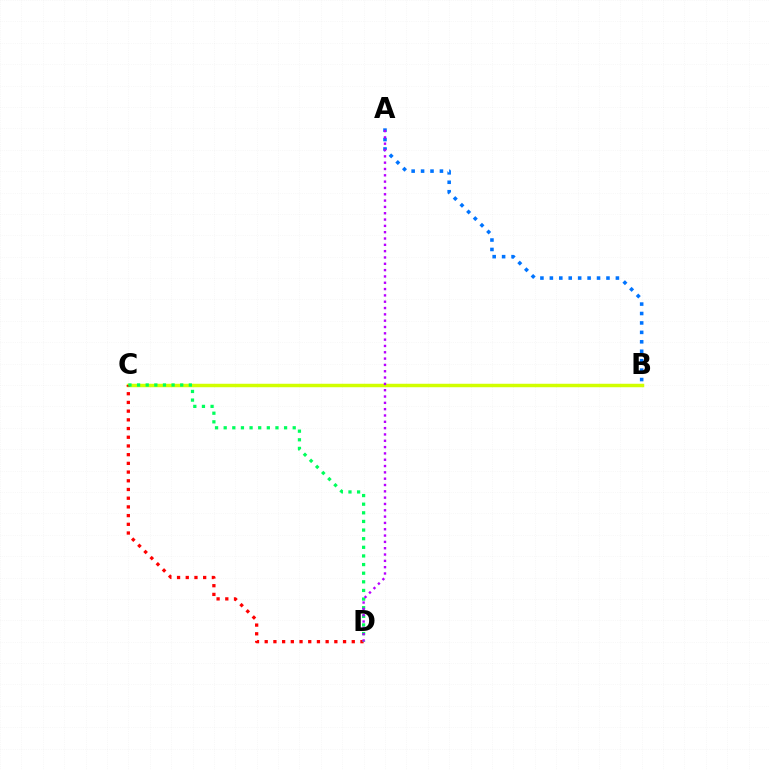{('B', 'C'): [{'color': '#d1ff00', 'line_style': 'solid', 'thickness': 2.5}], ('C', 'D'): [{'color': '#ff0000', 'line_style': 'dotted', 'thickness': 2.37}, {'color': '#00ff5c', 'line_style': 'dotted', 'thickness': 2.34}], ('A', 'B'): [{'color': '#0074ff', 'line_style': 'dotted', 'thickness': 2.56}], ('A', 'D'): [{'color': '#b900ff', 'line_style': 'dotted', 'thickness': 1.72}]}